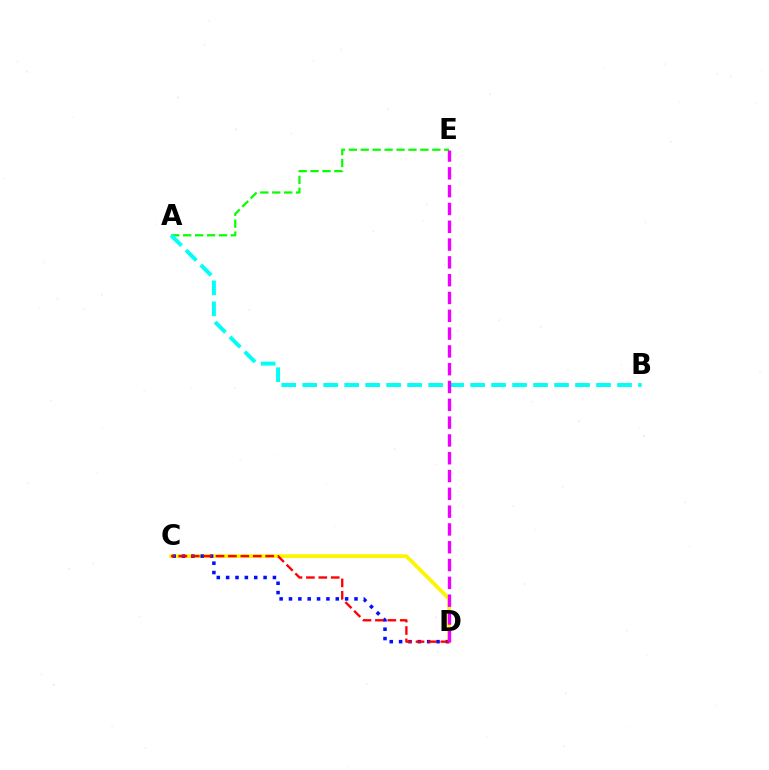{('C', 'D'): [{'color': '#fcf500', 'line_style': 'solid', 'thickness': 2.67}, {'color': '#0010ff', 'line_style': 'dotted', 'thickness': 2.54}, {'color': '#ff0000', 'line_style': 'dashed', 'thickness': 1.69}], ('A', 'E'): [{'color': '#08ff00', 'line_style': 'dashed', 'thickness': 1.62}], ('A', 'B'): [{'color': '#00fff6', 'line_style': 'dashed', 'thickness': 2.85}], ('D', 'E'): [{'color': '#ee00ff', 'line_style': 'dashed', 'thickness': 2.42}]}